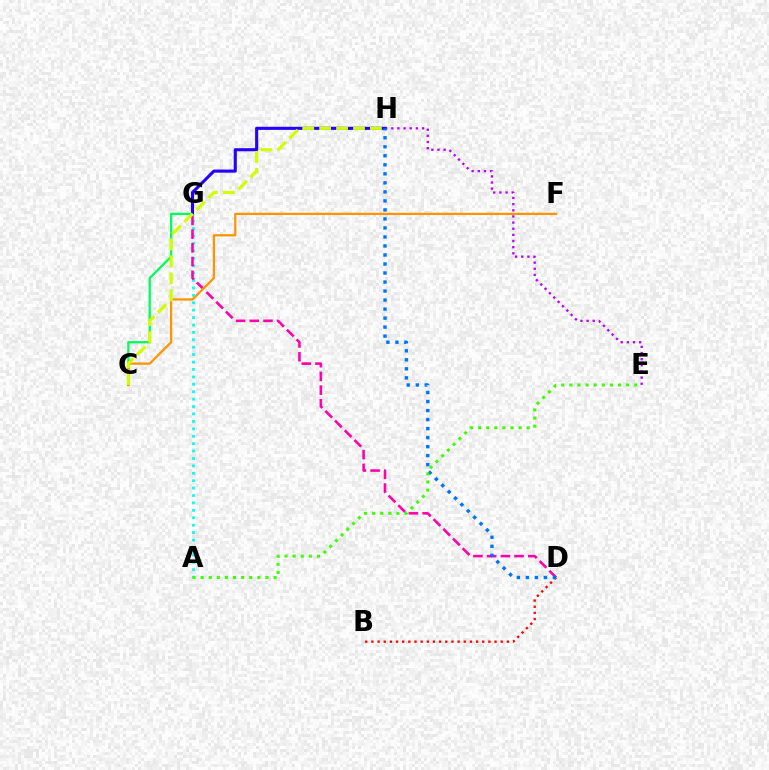{('E', 'H'): [{'color': '#b900ff', 'line_style': 'dotted', 'thickness': 1.67}], ('B', 'D'): [{'color': '#ff0000', 'line_style': 'dotted', 'thickness': 1.67}], ('C', 'G'): [{'color': '#00ff5c', 'line_style': 'solid', 'thickness': 1.64}], ('G', 'H'): [{'color': '#2500ff', 'line_style': 'solid', 'thickness': 2.23}], ('A', 'G'): [{'color': '#00fff6', 'line_style': 'dotted', 'thickness': 2.01}], ('D', 'G'): [{'color': '#ff00ac', 'line_style': 'dashed', 'thickness': 1.86}], ('C', 'F'): [{'color': '#ff9400', 'line_style': 'solid', 'thickness': 1.62}], ('D', 'H'): [{'color': '#0074ff', 'line_style': 'dotted', 'thickness': 2.45}], ('C', 'H'): [{'color': '#d1ff00', 'line_style': 'dashed', 'thickness': 2.3}], ('A', 'E'): [{'color': '#3dff00', 'line_style': 'dotted', 'thickness': 2.2}]}